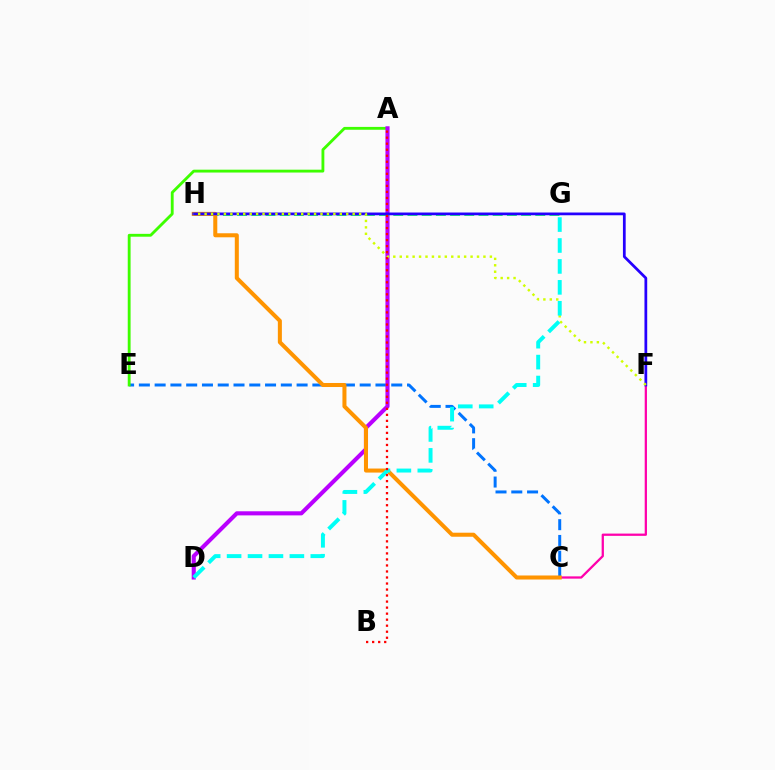{('C', 'E'): [{'color': '#0074ff', 'line_style': 'dashed', 'thickness': 2.14}], ('A', 'E'): [{'color': '#3dff00', 'line_style': 'solid', 'thickness': 2.05}], ('C', 'F'): [{'color': '#ff00ac', 'line_style': 'solid', 'thickness': 1.63}], ('A', 'D'): [{'color': '#b900ff', 'line_style': 'solid', 'thickness': 2.95}], ('G', 'H'): [{'color': '#00ff5c', 'line_style': 'dashed', 'thickness': 1.93}], ('C', 'H'): [{'color': '#ff9400', 'line_style': 'solid', 'thickness': 2.9}], ('F', 'H'): [{'color': '#2500ff', 'line_style': 'solid', 'thickness': 1.98}, {'color': '#d1ff00', 'line_style': 'dotted', 'thickness': 1.75}], ('D', 'G'): [{'color': '#00fff6', 'line_style': 'dashed', 'thickness': 2.84}], ('A', 'B'): [{'color': '#ff0000', 'line_style': 'dotted', 'thickness': 1.64}]}